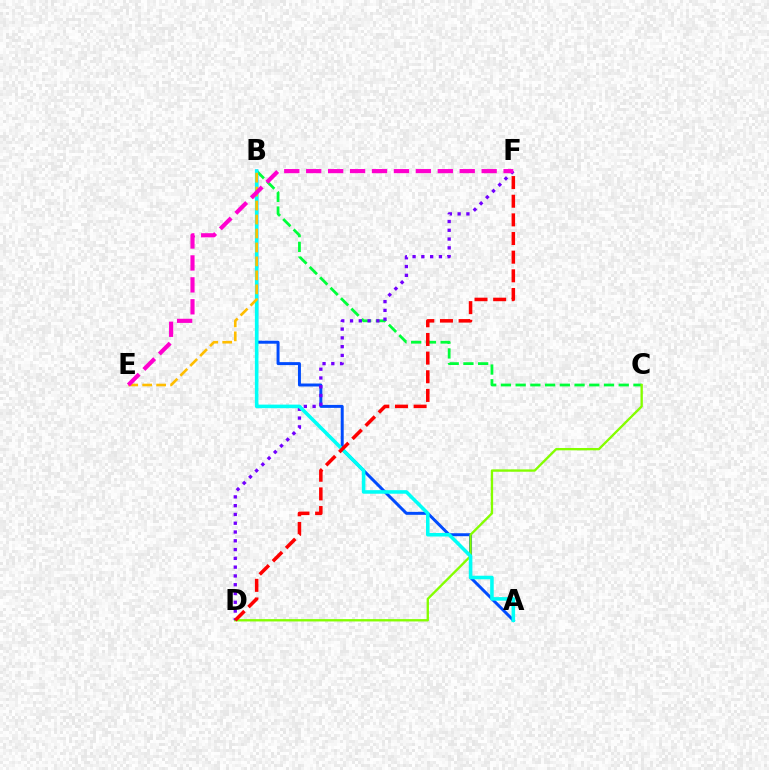{('B', 'C'): [{'color': '#00ff39', 'line_style': 'dashed', 'thickness': 2.0}], ('A', 'B'): [{'color': '#004bff', 'line_style': 'solid', 'thickness': 2.14}, {'color': '#00fff6', 'line_style': 'solid', 'thickness': 2.56}], ('C', 'D'): [{'color': '#84ff00', 'line_style': 'solid', 'thickness': 1.69}], ('D', 'F'): [{'color': '#7200ff', 'line_style': 'dotted', 'thickness': 2.39}, {'color': '#ff0000', 'line_style': 'dashed', 'thickness': 2.53}], ('B', 'E'): [{'color': '#ffbd00', 'line_style': 'dashed', 'thickness': 1.9}], ('E', 'F'): [{'color': '#ff00cf', 'line_style': 'dashed', 'thickness': 2.98}]}